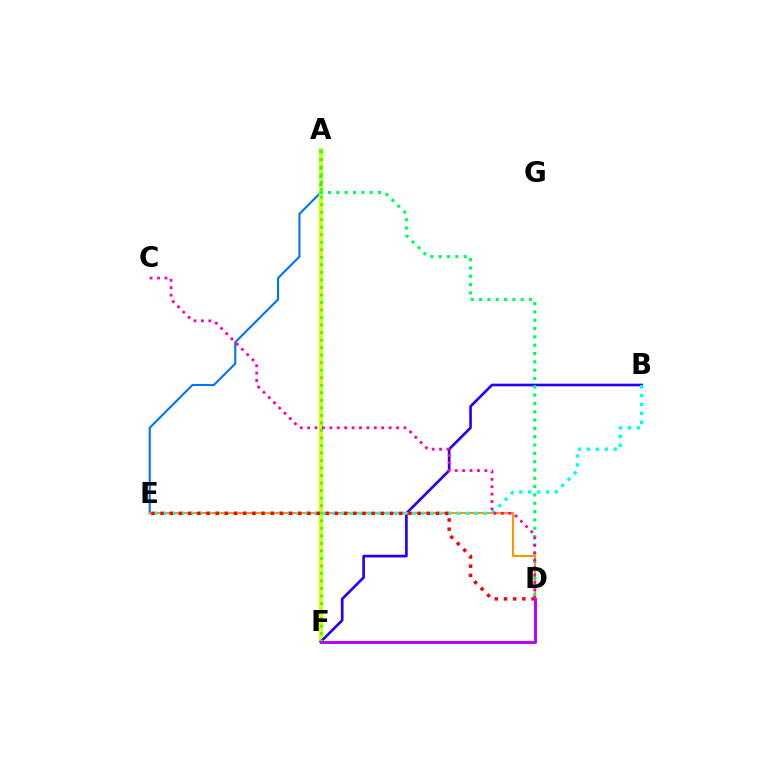{('A', 'E'): [{'color': '#0074ff', 'line_style': 'solid', 'thickness': 1.52}], ('A', 'F'): [{'color': '#d1ff00', 'line_style': 'solid', 'thickness': 2.92}, {'color': '#3dff00', 'line_style': 'dotted', 'thickness': 2.05}], ('B', 'F'): [{'color': '#2500ff', 'line_style': 'solid', 'thickness': 1.91}], ('D', 'E'): [{'color': '#ff9400', 'line_style': 'solid', 'thickness': 1.5}, {'color': '#ff0000', 'line_style': 'dotted', 'thickness': 2.49}], ('A', 'D'): [{'color': '#00ff5c', 'line_style': 'dotted', 'thickness': 2.26}], ('B', 'E'): [{'color': '#00fff6', 'line_style': 'dotted', 'thickness': 2.42}], ('D', 'F'): [{'color': '#b900ff', 'line_style': 'solid', 'thickness': 2.1}], ('C', 'D'): [{'color': '#ff00ac', 'line_style': 'dotted', 'thickness': 2.01}]}